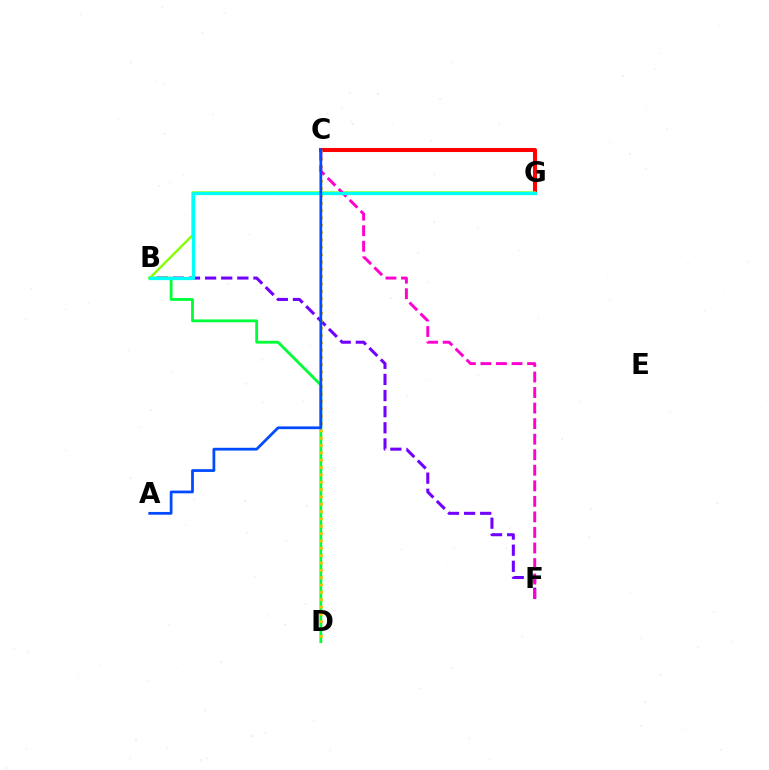{('B', 'F'): [{'color': '#7200ff', 'line_style': 'dashed', 'thickness': 2.19}], ('C', 'G'): [{'color': '#ff0000', 'line_style': 'solid', 'thickness': 2.91}], ('B', 'D'): [{'color': '#00ff39', 'line_style': 'solid', 'thickness': 2.03}], ('C', 'D'): [{'color': '#ffbd00', 'line_style': 'dotted', 'thickness': 1.99}], ('B', 'G'): [{'color': '#84ff00', 'line_style': 'solid', 'thickness': 1.7}, {'color': '#00fff6', 'line_style': 'solid', 'thickness': 2.34}], ('C', 'F'): [{'color': '#ff00cf', 'line_style': 'dashed', 'thickness': 2.11}], ('A', 'C'): [{'color': '#004bff', 'line_style': 'solid', 'thickness': 1.99}]}